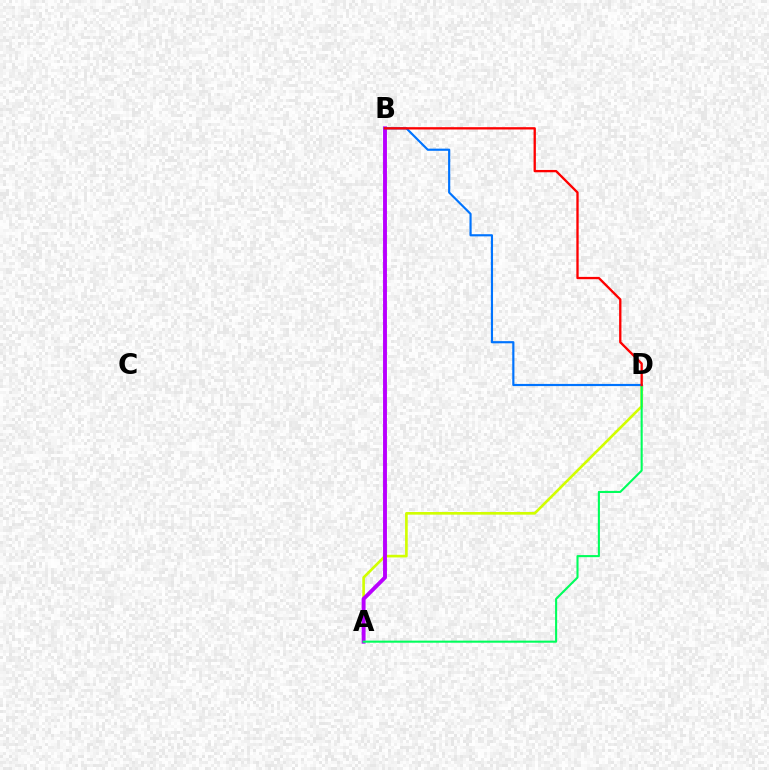{('A', 'D'): [{'color': '#d1ff00', 'line_style': 'solid', 'thickness': 1.9}, {'color': '#00ff5c', 'line_style': 'solid', 'thickness': 1.5}], ('A', 'B'): [{'color': '#b900ff', 'line_style': 'solid', 'thickness': 2.82}], ('B', 'D'): [{'color': '#0074ff', 'line_style': 'solid', 'thickness': 1.56}, {'color': '#ff0000', 'line_style': 'solid', 'thickness': 1.67}]}